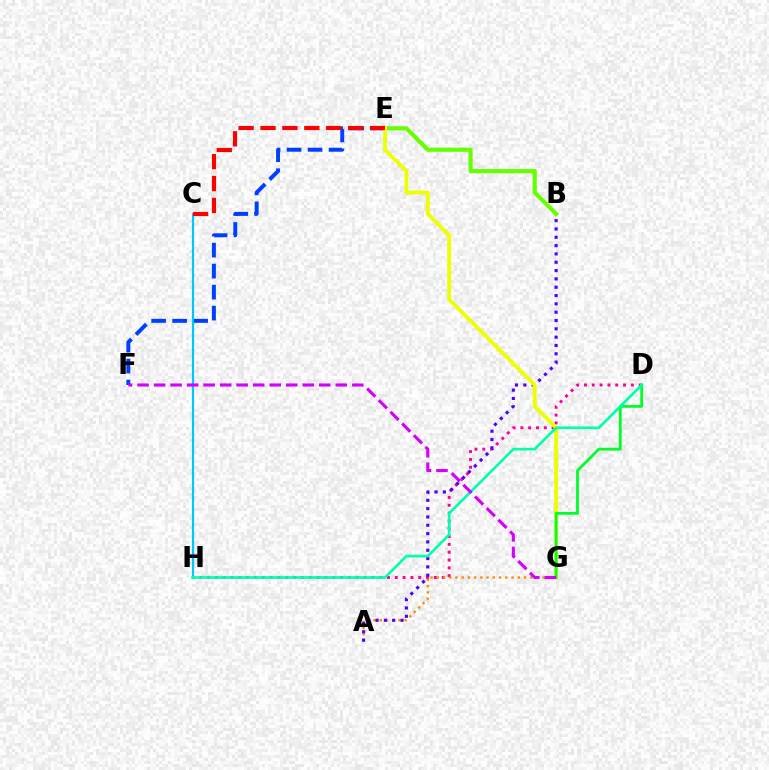{('E', 'F'): [{'color': '#003fff', 'line_style': 'dashed', 'thickness': 2.85}], ('D', 'H'): [{'color': '#ff00a0', 'line_style': 'dotted', 'thickness': 2.12}, {'color': '#00ffaf', 'line_style': 'solid', 'thickness': 1.91}], ('C', 'H'): [{'color': '#00c7ff', 'line_style': 'solid', 'thickness': 1.57}], ('B', 'E'): [{'color': '#66ff00', 'line_style': 'solid', 'thickness': 2.98}], ('A', 'G'): [{'color': '#ff8800', 'line_style': 'dotted', 'thickness': 1.69}], ('A', 'B'): [{'color': '#4f00ff', 'line_style': 'dotted', 'thickness': 2.26}], ('E', 'G'): [{'color': '#eeff00', 'line_style': 'solid', 'thickness': 2.78}], ('D', 'G'): [{'color': '#00ff27', 'line_style': 'solid', 'thickness': 2.02}], ('F', 'G'): [{'color': '#d600ff', 'line_style': 'dashed', 'thickness': 2.24}], ('C', 'E'): [{'color': '#ff0000', 'line_style': 'dashed', 'thickness': 2.98}]}